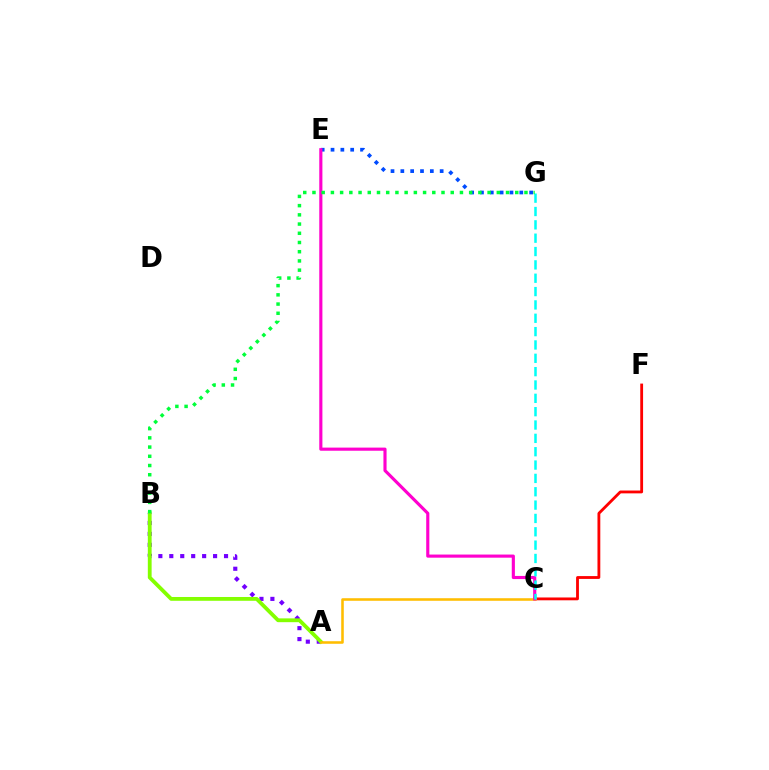{('A', 'B'): [{'color': '#7200ff', 'line_style': 'dotted', 'thickness': 2.97}, {'color': '#84ff00', 'line_style': 'solid', 'thickness': 2.74}], ('C', 'F'): [{'color': '#ff0000', 'line_style': 'solid', 'thickness': 2.03}], ('E', 'G'): [{'color': '#004bff', 'line_style': 'dotted', 'thickness': 2.67}], ('A', 'C'): [{'color': '#ffbd00', 'line_style': 'solid', 'thickness': 1.85}], ('C', 'E'): [{'color': '#ff00cf', 'line_style': 'solid', 'thickness': 2.26}], ('C', 'G'): [{'color': '#00fff6', 'line_style': 'dashed', 'thickness': 1.81}], ('B', 'G'): [{'color': '#00ff39', 'line_style': 'dotted', 'thickness': 2.5}]}